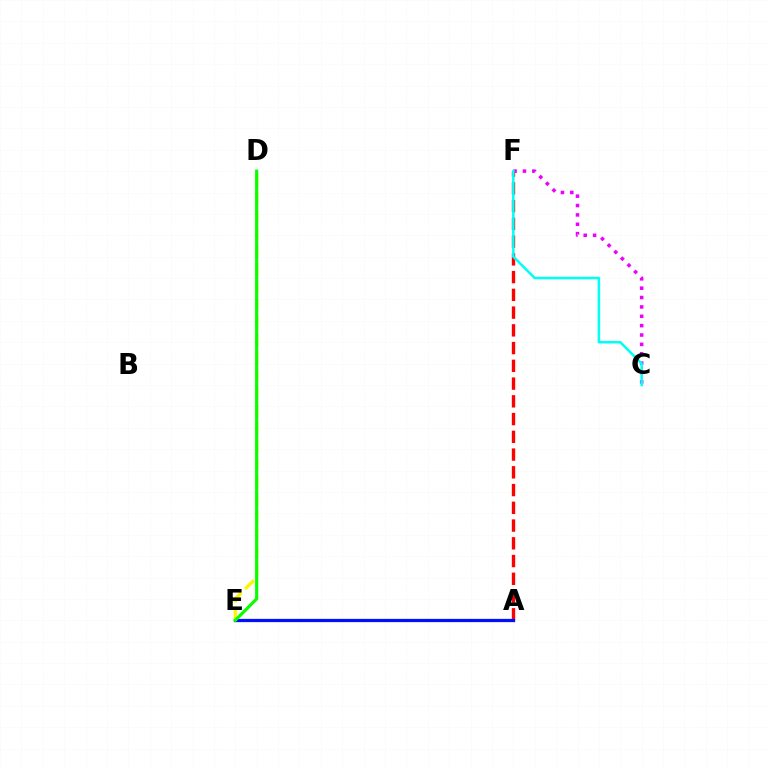{('C', 'F'): [{'color': '#ee00ff', 'line_style': 'dotted', 'thickness': 2.54}, {'color': '#00fff6', 'line_style': 'solid', 'thickness': 1.82}], ('A', 'F'): [{'color': '#ff0000', 'line_style': 'dashed', 'thickness': 2.41}], ('A', 'E'): [{'color': '#0010ff', 'line_style': 'solid', 'thickness': 2.34}], ('D', 'E'): [{'color': '#fcf500', 'line_style': 'dashed', 'thickness': 2.4}, {'color': '#08ff00', 'line_style': 'solid', 'thickness': 2.27}]}